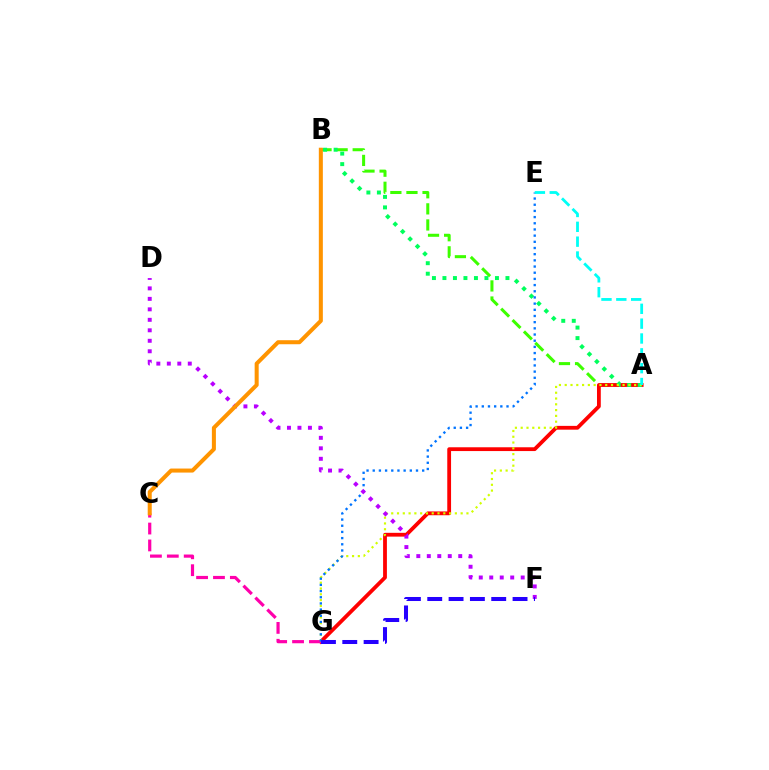{('A', 'B'): [{'color': '#3dff00', 'line_style': 'dashed', 'thickness': 2.19}, {'color': '#00ff5c', 'line_style': 'dotted', 'thickness': 2.85}], ('A', 'G'): [{'color': '#ff0000', 'line_style': 'solid', 'thickness': 2.73}, {'color': '#d1ff00', 'line_style': 'dotted', 'thickness': 1.57}], ('C', 'G'): [{'color': '#ff00ac', 'line_style': 'dashed', 'thickness': 2.29}], ('E', 'G'): [{'color': '#0074ff', 'line_style': 'dotted', 'thickness': 1.68}], ('D', 'F'): [{'color': '#b900ff', 'line_style': 'dotted', 'thickness': 2.85}], ('B', 'C'): [{'color': '#ff9400', 'line_style': 'solid', 'thickness': 2.9}], ('A', 'E'): [{'color': '#00fff6', 'line_style': 'dashed', 'thickness': 2.02}], ('F', 'G'): [{'color': '#2500ff', 'line_style': 'dashed', 'thickness': 2.9}]}